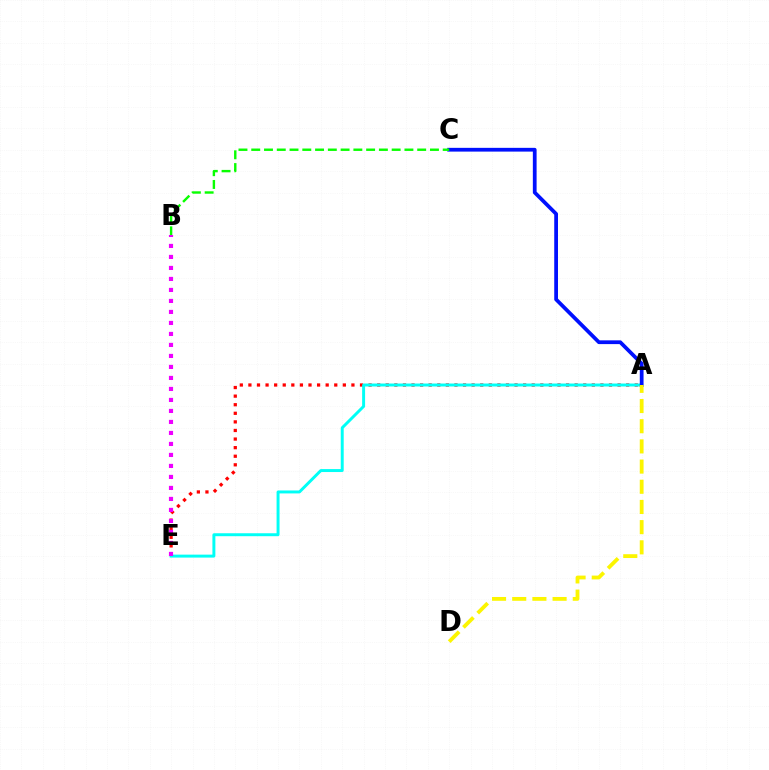{('A', 'E'): [{'color': '#ff0000', 'line_style': 'dotted', 'thickness': 2.33}, {'color': '#00fff6', 'line_style': 'solid', 'thickness': 2.13}], ('A', 'C'): [{'color': '#0010ff', 'line_style': 'solid', 'thickness': 2.7}], ('B', 'C'): [{'color': '#08ff00', 'line_style': 'dashed', 'thickness': 1.73}], ('B', 'E'): [{'color': '#ee00ff', 'line_style': 'dotted', 'thickness': 2.99}], ('A', 'D'): [{'color': '#fcf500', 'line_style': 'dashed', 'thickness': 2.74}]}